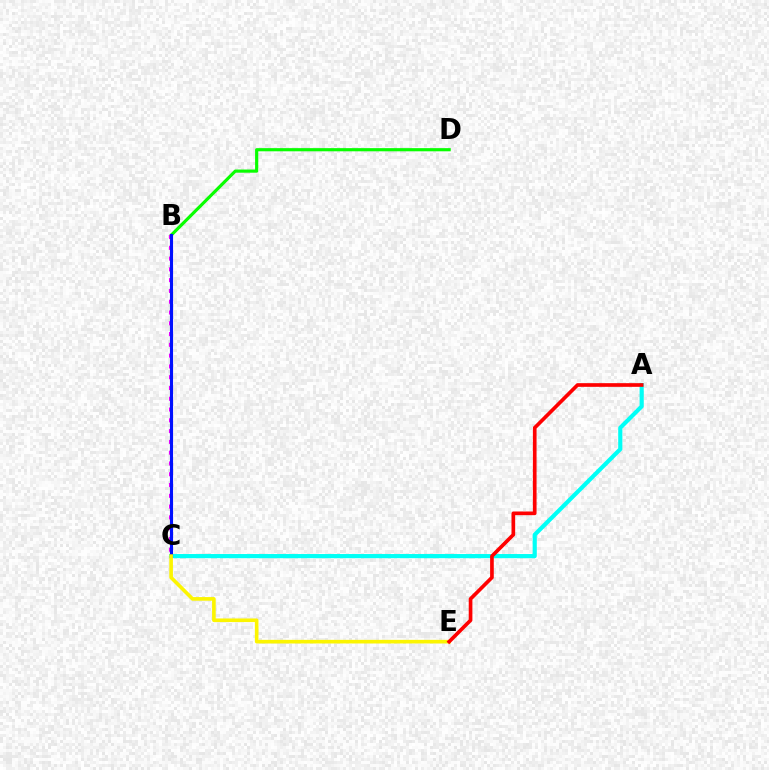{('B', 'D'): [{'color': '#08ff00', 'line_style': 'solid', 'thickness': 2.28}], ('A', 'C'): [{'color': '#00fff6', 'line_style': 'solid', 'thickness': 2.99}], ('B', 'C'): [{'color': '#ee00ff', 'line_style': 'dotted', 'thickness': 2.93}, {'color': '#0010ff', 'line_style': 'solid', 'thickness': 2.23}], ('C', 'E'): [{'color': '#fcf500', 'line_style': 'solid', 'thickness': 2.61}], ('A', 'E'): [{'color': '#ff0000', 'line_style': 'solid', 'thickness': 2.64}]}